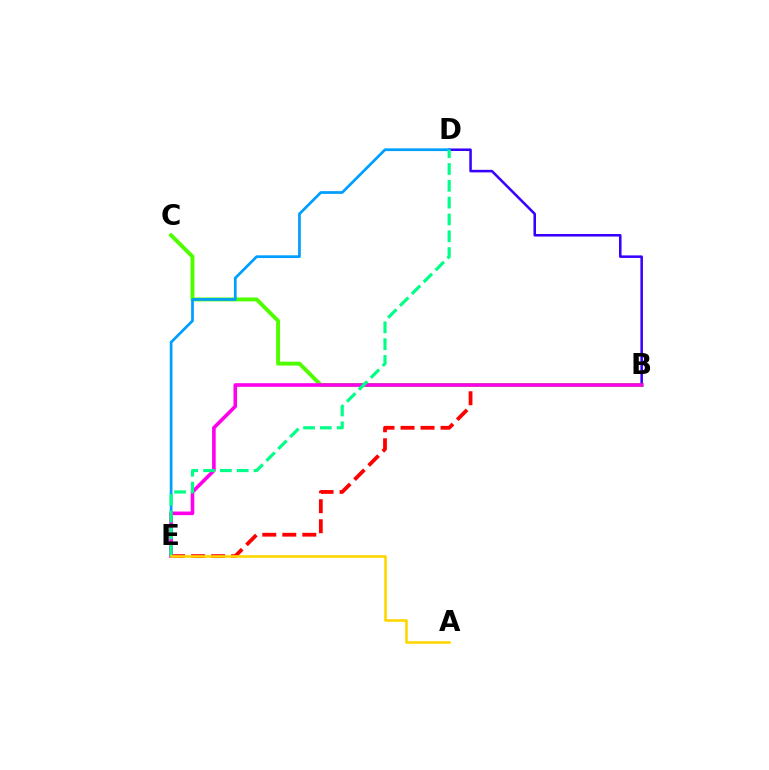{('B', 'E'): [{'color': '#ff0000', 'line_style': 'dashed', 'thickness': 2.72}, {'color': '#ff00ed', 'line_style': 'solid', 'thickness': 2.59}], ('B', 'C'): [{'color': '#4fff00', 'line_style': 'solid', 'thickness': 2.83}], ('B', 'D'): [{'color': '#3700ff', 'line_style': 'solid', 'thickness': 1.83}], ('D', 'E'): [{'color': '#009eff', 'line_style': 'solid', 'thickness': 1.97}, {'color': '#00ff86', 'line_style': 'dashed', 'thickness': 2.28}], ('A', 'E'): [{'color': '#ffd500', 'line_style': 'solid', 'thickness': 1.88}]}